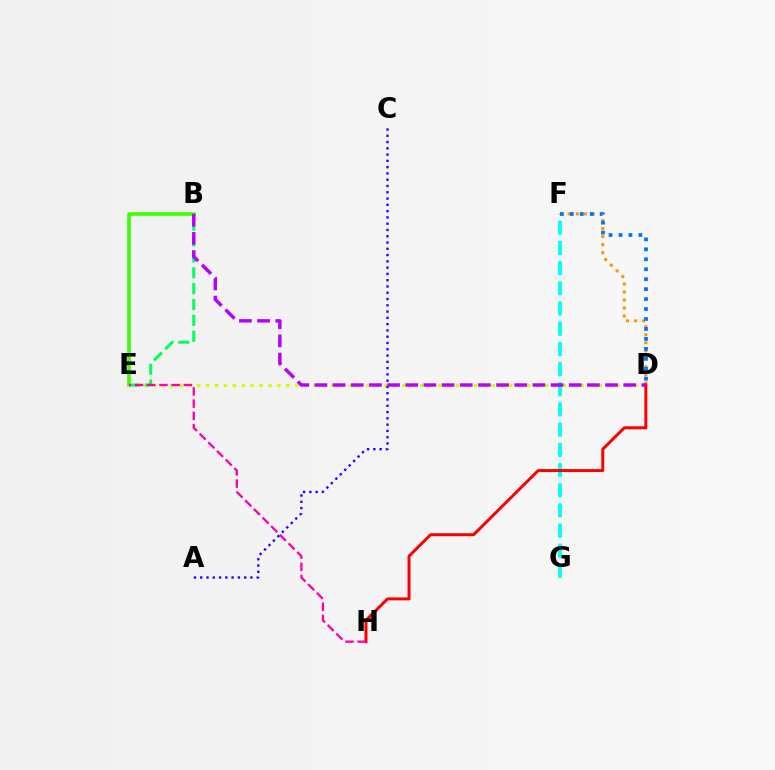{('D', 'F'): [{'color': '#ff9400', 'line_style': 'dotted', 'thickness': 2.18}, {'color': '#0074ff', 'line_style': 'dotted', 'thickness': 2.7}], ('D', 'E'): [{'color': '#d1ff00', 'line_style': 'dotted', 'thickness': 2.42}], ('F', 'G'): [{'color': '#00fff6', 'line_style': 'dashed', 'thickness': 2.74}], ('B', 'E'): [{'color': '#00ff5c', 'line_style': 'dashed', 'thickness': 2.16}, {'color': '#3dff00', 'line_style': 'solid', 'thickness': 2.6}], ('D', 'H'): [{'color': '#ff0000', 'line_style': 'solid', 'thickness': 2.15}], ('E', 'H'): [{'color': '#ff00ac', 'line_style': 'dashed', 'thickness': 1.66}], ('A', 'C'): [{'color': '#2500ff', 'line_style': 'dotted', 'thickness': 1.71}], ('B', 'D'): [{'color': '#b900ff', 'line_style': 'dashed', 'thickness': 2.47}]}